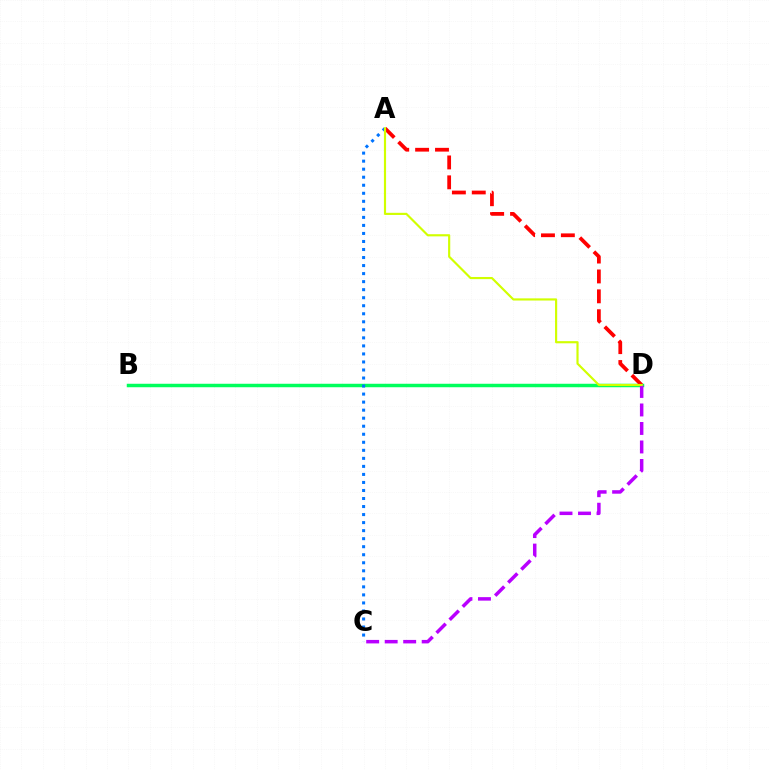{('B', 'D'): [{'color': '#00ff5c', 'line_style': 'solid', 'thickness': 2.51}], ('A', 'C'): [{'color': '#0074ff', 'line_style': 'dotted', 'thickness': 2.18}], ('C', 'D'): [{'color': '#b900ff', 'line_style': 'dashed', 'thickness': 2.51}], ('A', 'D'): [{'color': '#ff0000', 'line_style': 'dashed', 'thickness': 2.7}, {'color': '#d1ff00', 'line_style': 'solid', 'thickness': 1.55}]}